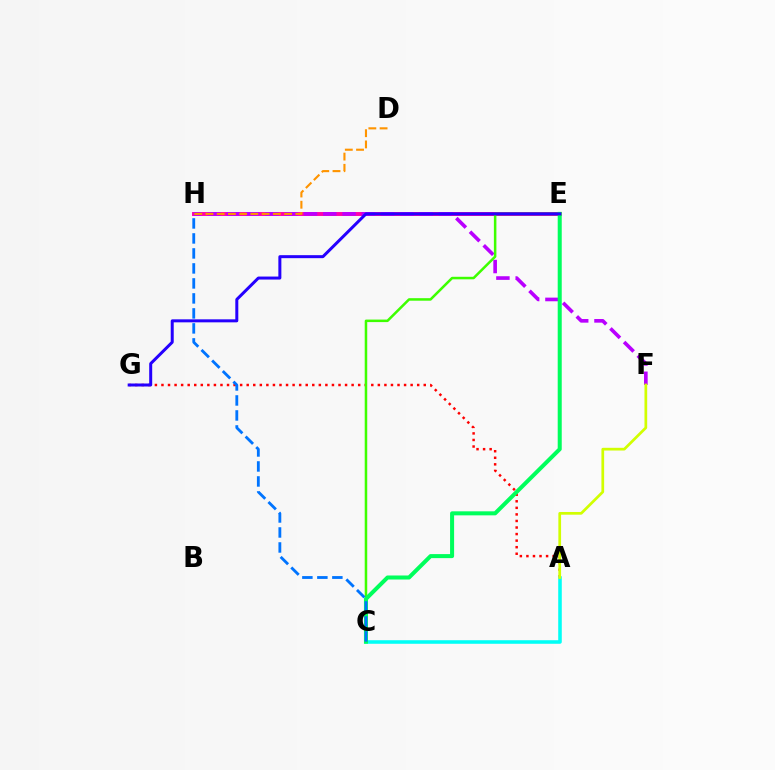{('A', 'G'): [{'color': '#ff0000', 'line_style': 'dotted', 'thickness': 1.78}], ('E', 'H'): [{'color': '#ff00ac', 'line_style': 'solid', 'thickness': 2.83}], ('F', 'H'): [{'color': '#b900ff', 'line_style': 'dashed', 'thickness': 2.62}], ('A', 'C'): [{'color': '#00fff6', 'line_style': 'solid', 'thickness': 2.56}], ('C', 'E'): [{'color': '#3dff00', 'line_style': 'solid', 'thickness': 1.82}, {'color': '#00ff5c', 'line_style': 'solid', 'thickness': 2.9}], ('D', 'H'): [{'color': '#ff9400', 'line_style': 'dashed', 'thickness': 1.53}], ('A', 'F'): [{'color': '#d1ff00', 'line_style': 'solid', 'thickness': 1.95}], ('C', 'H'): [{'color': '#0074ff', 'line_style': 'dashed', 'thickness': 2.04}], ('E', 'G'): [{'color': '#2500ff', 'line_style': 'solid', 'thickness': 2.16}]}